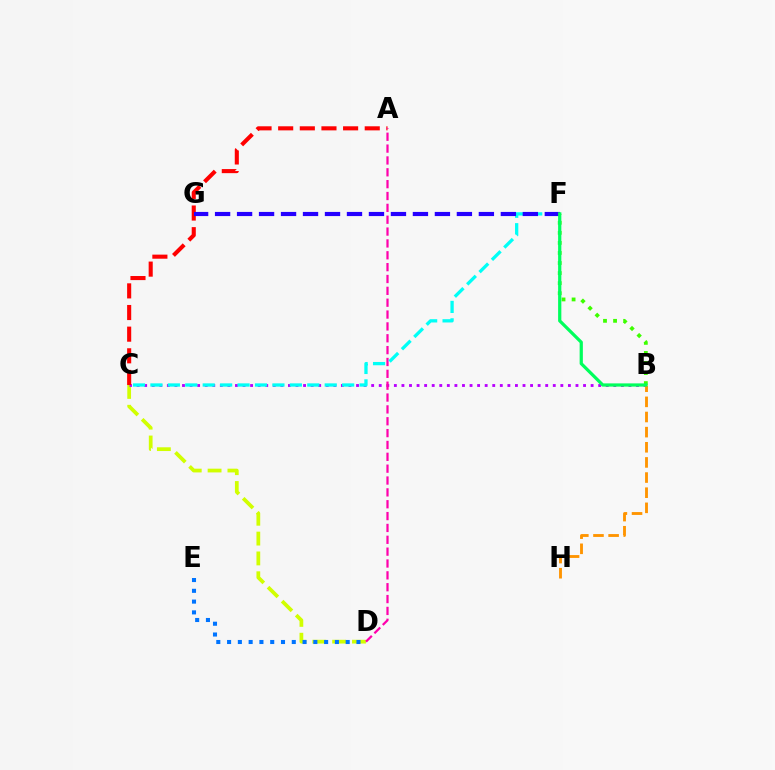{('B', 'F'): [{'color': '#3dff00', 'line_style': 'dotted', 'thickness': 2.73}, {'color': '#00ff5c', 'line_style': 'solid', 'thickness': 2.32}], ('C', 'D'): [{'color': '#d1ff00', 'line_style': 'dashed', 'thickness': 2.7}], ('B', 'C'): [{'color': '#b900ff', 'line_style': 'dotted', 'thickness': 2.06}], ('A', 'C'): [{'color': '#ff0000', 'line_style': 'dashed', 'thickness': 2.94}], ('D', 'E'): [{'color': '#0074ff', 'line_style': 'dotted', 'thickness': 2.93}], ('A', 'D'): [{'color': '#ff00ac', 'line_style': 'dashed', 'thickness': 1.61}], ('C', 'F'): [{'color': '#00fff6', 'line_style': 'dashed', 'thickness': 2.37}], ('B', 'H'): [{'color': '#ff9400', 'line_style': 'dashed', 'thickness': 2.06}], ('F', 'G'): [{'color': '#2500ff', 'line_style': 'dashed', 'thickness': 2.99}]}